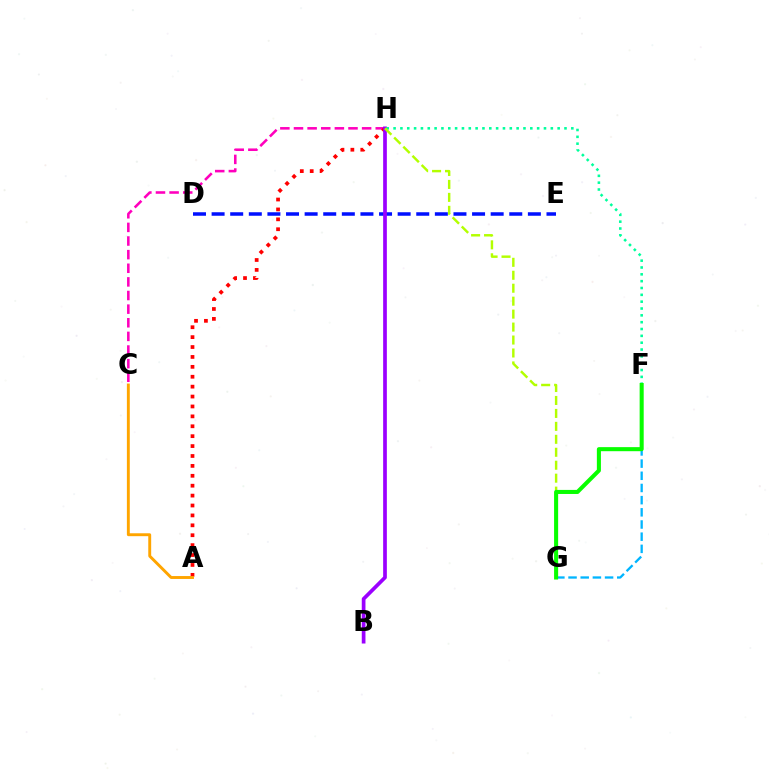{('C', 'H'): [{'color': '#ff00bd', 'line_style': 'dashed', 'thickness': 1.85}], ('F', 'G'): [{'color': '#00b5ff', 'line_style': 'dashed', 'thickness': 1.65}, {'color': '#08ff00', 'line_style': 'solid', 'thickness': 2.92}], ('D', 'E'): [{'color': '#0010ff', 'line_style': 'dashed', 'thickness': 2.53}], ('A', 'H'): [{'color': '#ff0000', 'line_style': 'dotted', 'thickness': 2.69}], ('B', 'H'): [{'color': '#9b00ff', 'line_style': 'solid', 'thickness': 2.66}], ('F', 'H'): [{'color': '#00ff9d', 'line_style': 'dotted', 'thickness': 1.86}], ('A', 'C'): [{'color': '#ffa500', 'line_style': 'solid', 'thickness': 2.09}], ('G', 'H'): [{'color': '#b3ff00', 'line_style': 'dashed', 'thickness': 1.76}]}